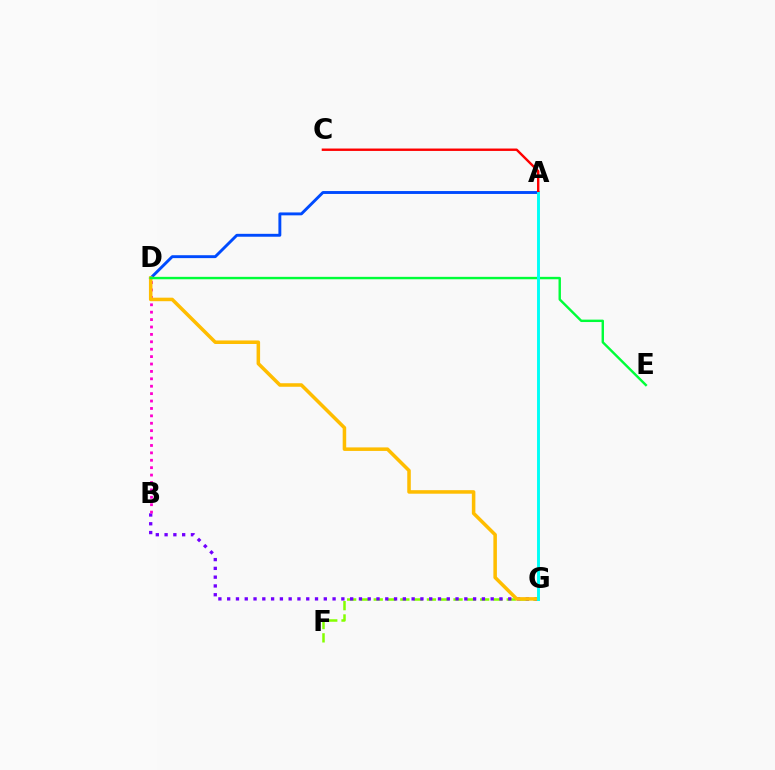{('A', 'D'): [{'color': '#004bff', 'line_style': 'solid', 'thickness': 2.09}], ('F', 'G'): [{'color': '#84ff00', 'line_style': 'dashed', 'thickness': 1.81}], ('A', 'C'): [{'color': '#ff0000', 'line_style': 'solid', 'thickness': 1.73}], ('B', 'G'): [{'color': '#7200ff', 'line_style': 'dotted', 'thickness': 2.39}], ('B', 'D'): [{'color': '#ff00cf', 'line_style': 'dotted', 'thickness': 2.01}], ('D', 'G'): [{'color': '#ffbd00', 'line_style': 'solid', 'thickness': 2.54}], ('D', 'E'): [{'color': '#00ff39', 'line_style': 'solid', 'thickness': 1.74}], ('A', 'G'): [{'color': '#00fff6', 'line_style': 'solid', 'thickness': 2.1}]}